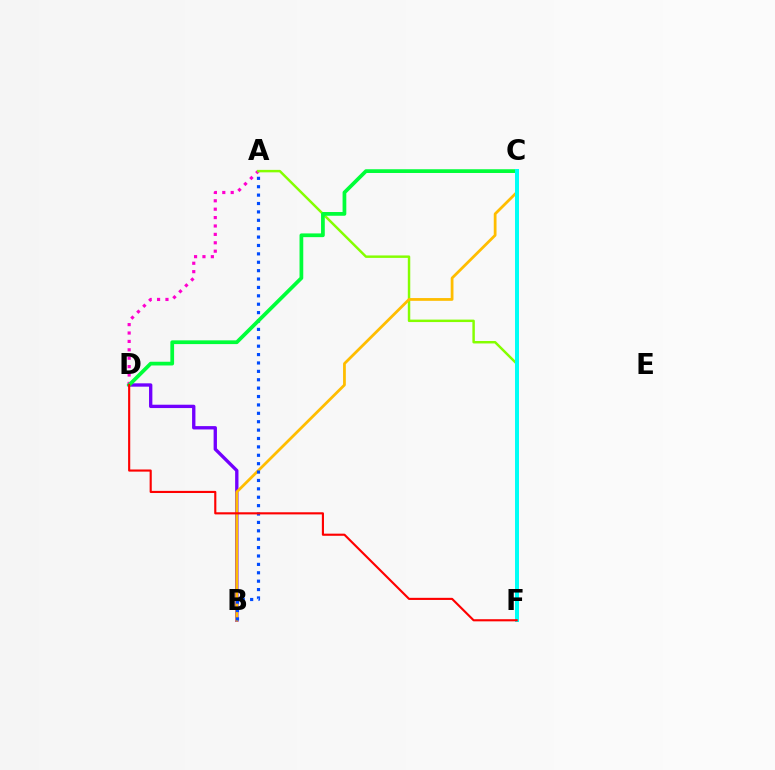{('B', 'D'): [{'color': '#7200ff', 'line_style': 'solid', 'thickness': 2.4}], ('A', 'D'): [{'color': '#ff00cf', 'line_style': 'dotted', 'thickness': 2.28}], ('A', 'F'): [{'color': '#84ff00', 'line_style': 'solid', 'thickness': 1.77}], ('B', 'C'): [{'color': '#ffbd00', 'line_style': 'solid', 'thickness': 1.99}], ('A', 'B'): [{'color': '#004bff', 'line_style': 'dotted', 'thickness': 2.28}], ('C', 'D'): [{'color': '#00ff39', 'line_style': 'solid', 'thickness': 2.69}], ('C', 'F'): [{'color': '#00fff6', 'line_style': 'solid', 'thickness': 2.87}], ('D', 'F'): [{'color': '#ff0000', 'line_style': 'solid', 'thickness': 1.54}]}